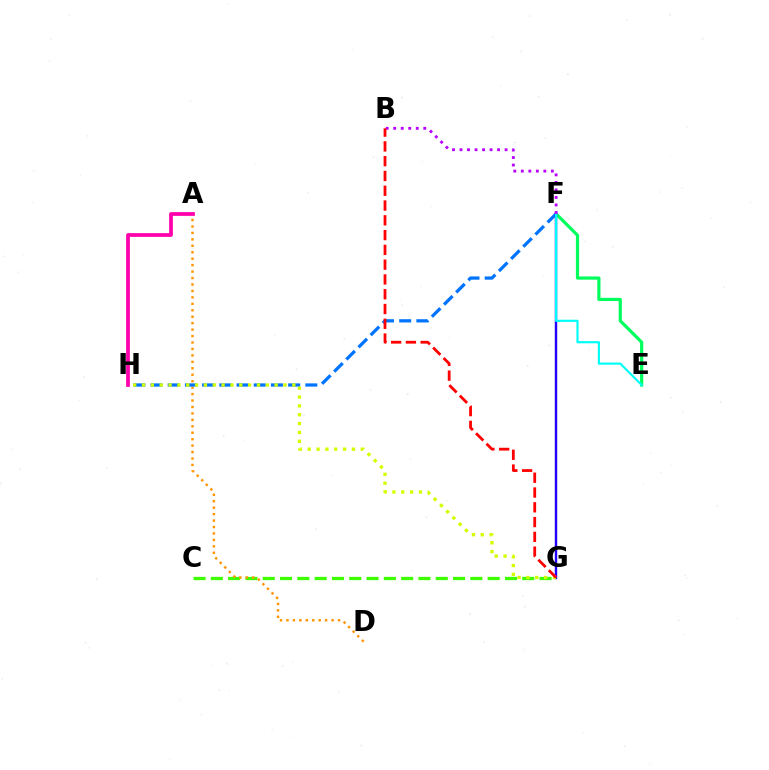{('C', 'G'): [{'color': '#3dff00', 'line_style': 'dashed', 'thickness': 2.35}], ('E', 'F'): [{'color': '#00ff5c', 'line_style': 'solid', 'thickness': 2.3}, {'color': '#00fff6', 'line_style': 'solid', 'thickness': 1.57}], ('A', 'D'): [{'color': '#ff9400', 'line_style': 'dotted', 'thickness': 1.75}], ('F', 'H'): [{'color': '#0074ff', 'line_style': 'dashed', 'thickness': 2.34}], ('F', 'G'): [{'color': '#2500ff', 'line_style': 'solid', 'thickness': 1.74}], ('A', 'H'): [{'color': '#ff00ac', 'line_style': 'solid', 'thickness': 2.69}], ('B', 'F'): [{'color': '#b900ff', 'line_style': 'dotted', 'thickness': 2.04}], ('G', 'H'): [{'color': '#d1ff00', 'line_style': 'dotted', 'thickness': 2.4}], ('B', 'G'): [{'color': '#ff0000', 'line_style': 'dashed', 'thickness': 2.01}]}